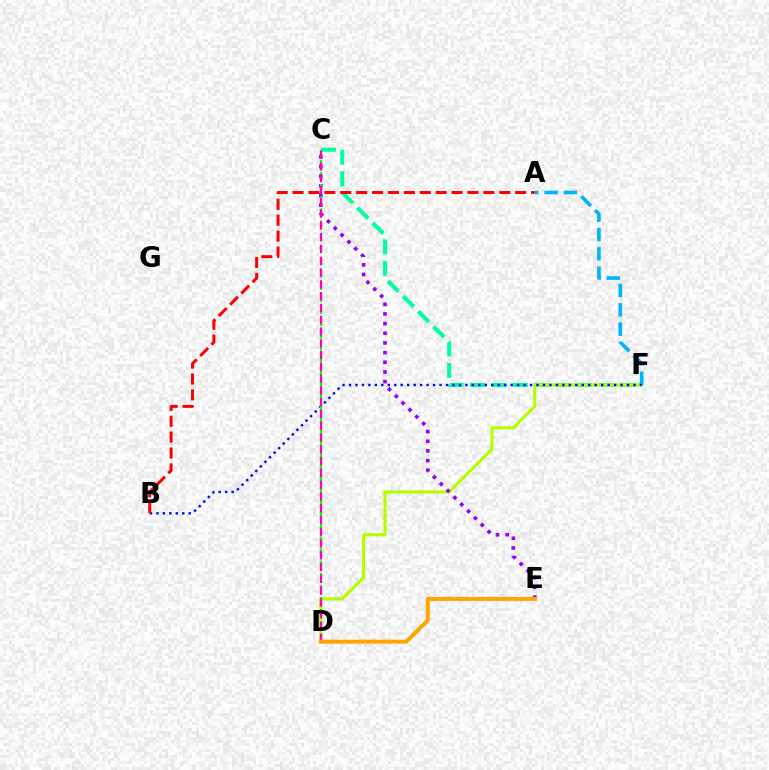{('C', 'F'): [{'color': '#00ff9d', 'line_style': 'dashed', 'thickness': 2.91}], ('D', 'F'): [{'color': '#b3ff00', 'line_style': 'solid', 'thickness': 2.26}], ('C', 'E'): [{'color': '#9b00ff', 'line_style': 'dotted', 'thickness': 2.63}], ('A', 'F'): [{'color': '#00b5ff', 'line_style': 'dashed', 'thickness': 2.63}], ('B', 'F'): [{'color': '#0010ff', 'line_style': 'dotted', 'thickness': 1.76}], ('A', 'B'): [{'color': '#ff0000', 'line_style': 'dashed', 'thickness': 2.16}], ('C', 'D'): [{'color': '#08ff00', 'line_style': 'dashed', 'thickness': 1.65}, {'color': '#ff00bd', 'line_style': 'dashed', 'thickness': 1.6}], ('D', 'E'): [{'color': '#ffa500', 'line_style': 'solid', 'thickness': 2.86}]}